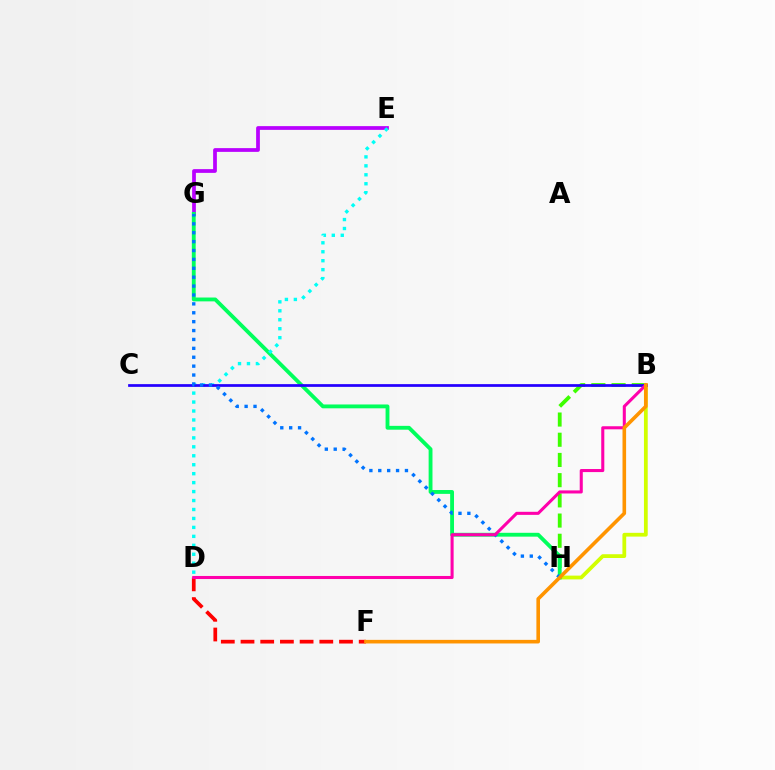{('D', 'F'): [{'color': '#ff0000', 'line_style': 'dashed', 'thickness': 2.68}], ('E', 'G'): [{'color': '#b900ff', 'line_style': 'solid', 'thickness': 2.69}], ('B', 'H'): [{'color': '#d1ff00', 'line_style': 'solid', 'thickness': 2.71}, {'color': '#3dff00', 'line_style': 'dashed', 'thickness': 2.74}], ('G', 'H'): [{'color': '#00ff5c', 'line_style': 'solid', 'thickness': 2.77}, {'color': '#0074ff', 'line_style': 'dotted', 'thickness': 2.42}], ('D', 'E'): [{'color': '#00fff6', 'line_style': 'dotted', 'thickness': 2.43}], ('B', 'C'): [{'color': '#2500ff', 'line_style': 'solid', 'thickness': 1.97}], ('B', 'D'): [{'color': '#ff00ac', 'line_style': 'solid', 'thickness': 2.21}], ('B', 'F'): [{'color': '#ff9400', 'line_style': 'solid', 'thickness': 2.59}]}